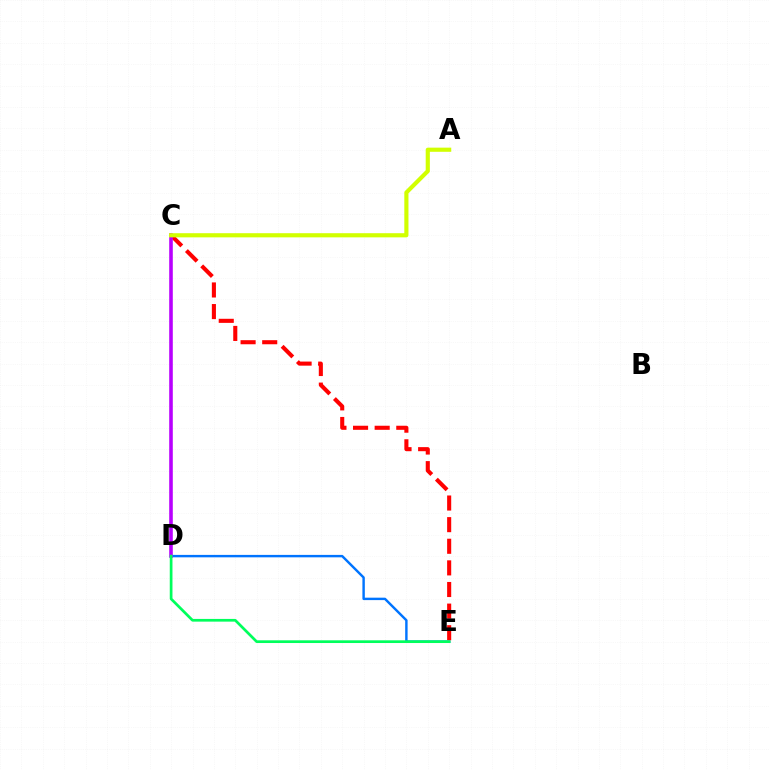{('D', 'E'): [{'color': '#0074ff', 'line_style': 'solid', 'thickness': 1.75}, {'color': '#00ff5c', 'line_style': 'solid', 'thickness': 1.95}], ('C', 'E'): [{'color': '#ff0000', 'line_style': 'dashed', 'thickness': 2.94}], ('C', 'D'): [{'color': '#b900ff', 'line_style': 'solid', 'thickness': 2.59}], ('A', 'C'): [{'color': '#d1ff00', 'line_style': 'solid', 'thickness': 2.99}]}